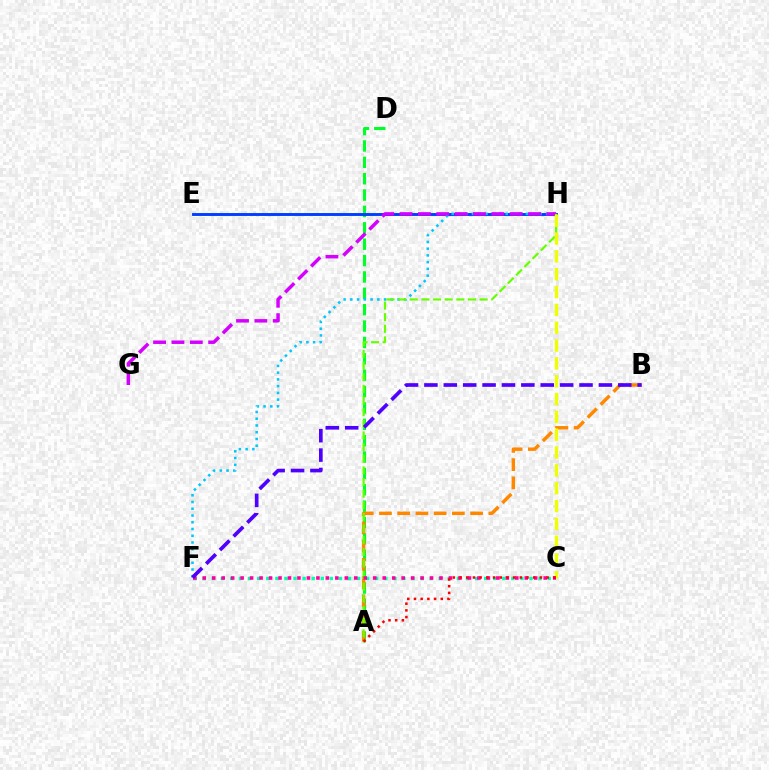{('A', 'D'): [{'color': '#00ff27', 'line_style': 'dashed', 'thickness': 2.22}], ('E', 'H'): [{'color': '#003fff', 'line_style': 'solid', 'thickness': 2.09}], ('C', 'F'): [{'color': '#00ffaf', 'line_style': 'dotted', 'thickness': 2.47}, {'color': '#ff00a0', 'line_style': 'dotted', 'thickness': 2.57}], ('A', 'B'): [{'color': '#ff8800', 'line_style': 'dashed', 'thickness': 2.48}], ('F', 'H'): [{'color': '#00c7ff', 'line_style': 'dotted', 'thickness': 1.83}], ('G', 'H'): [{'color': '#d600ff', 'line_style': 'dashed', 'thickness': 2.49}], ('A', 'H'): [{'color': '#66ff00', 'line_style': 'dashed', 'thickness': 1.58}], ('C', 'H'): [{'color': '#eeff00', 'line_style': 'dashed', 'thickness': 2.42}], ('B', 'F'): [{'color': '#4f00ff', 'line_style': 'dashed', 'thickness': 2.63}], ('A', 'C'): [{'color': '#ff0000', 'line_style': 'dotted', 'thickness': 1.82}]}